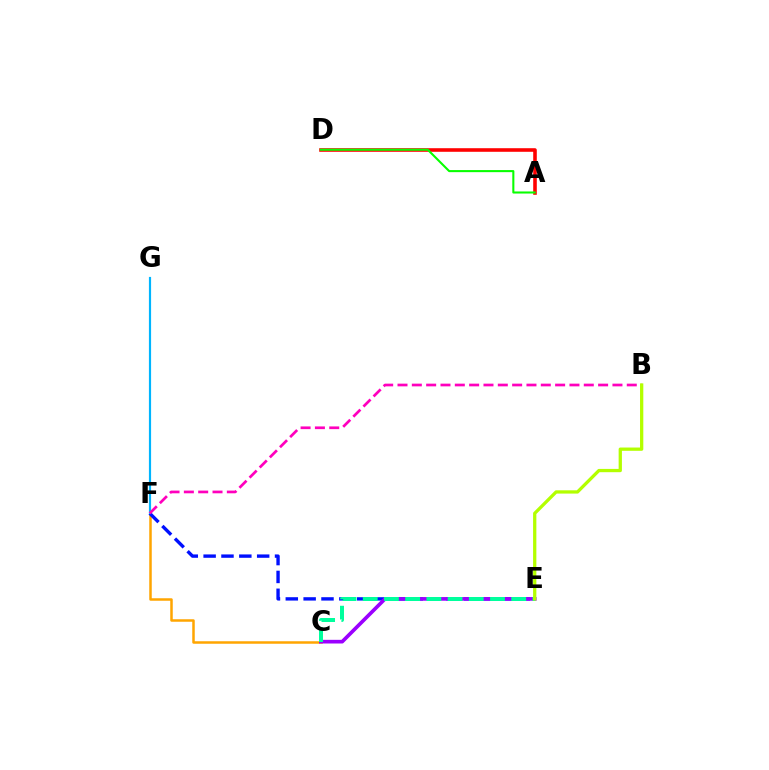{('C', 'F'): [{'color': '#ffa500', 'line_style': 'solid', 'thickness': 1.8}], ('E', 'F'): [{'color': '#0010ff', 'line_style': 'dashed', 'thickness': 2.42}], ('C', 'E'): [{'color': '#9b00ff', 'line_style': 'solid', 'thickness': 2.64}, {'color': '#00ff9d', 'line_style': 'dashed', 'thickness': 2.88}], ('F', 'G'): [{'color': '#00b5ff', 'line_style': 'solid', 'thickness': 1.57}], ('A', 'D'): [{'color': '#ff0000', 'line_style': 'solid', 'thickness': 2.58}, {'color': '#08ff00', 'line_style': 'solid', 'thickness': 1.5}], ('B', 'F'): [{'color': '#ff00bd', 'line_style': 'dashed', 'thickness': 1.95}], ('B', 'E'): [{'color': '#b3ff00', 'line_style': 'solid', 'thickness': 2.36}]}